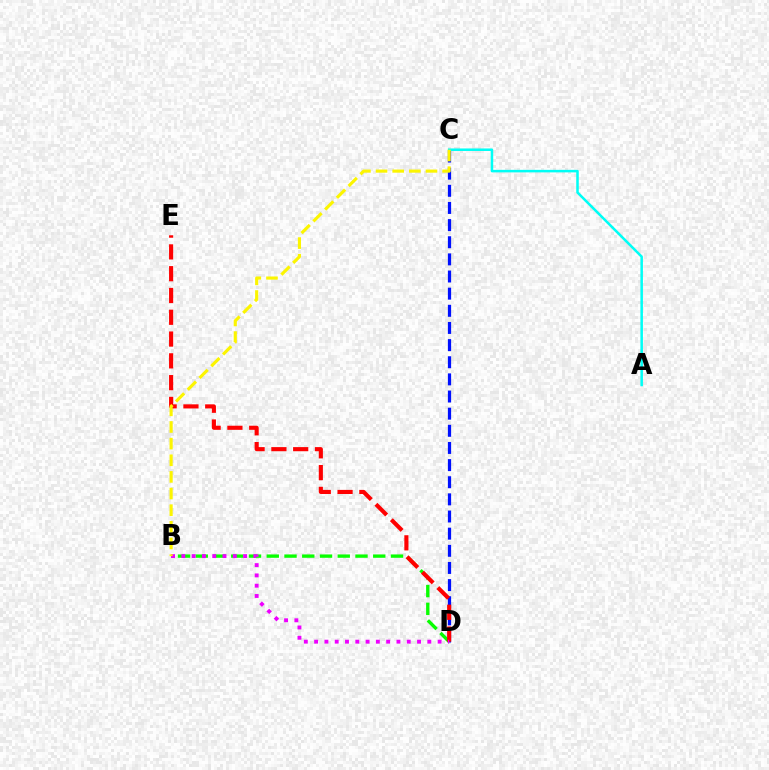{('C', 'D'): [{'color': '#0010ff', 'line_style': 'dashed', 'thickness': 2.33}], ('B', 'D'): [{'color': '#08ff00', 'line_style': 'dashed', 'thickness': 2.41}, {'color': '#ee00ff', 'line_style': 'dotted', 'thickness': 2.8}], ('A', 'C'): [{'color': '#00fff6', 'line_style': 'solid', 'thickness': 1.82}], ('D', 'E'): [{'color': '#ff0000', 'line_style': 'dashed', 'thickness': 2.96}], ('B', 'C'): [{'color': '#fcf500', 'line_style': 'dashed', 'thickness': 2.26}]}